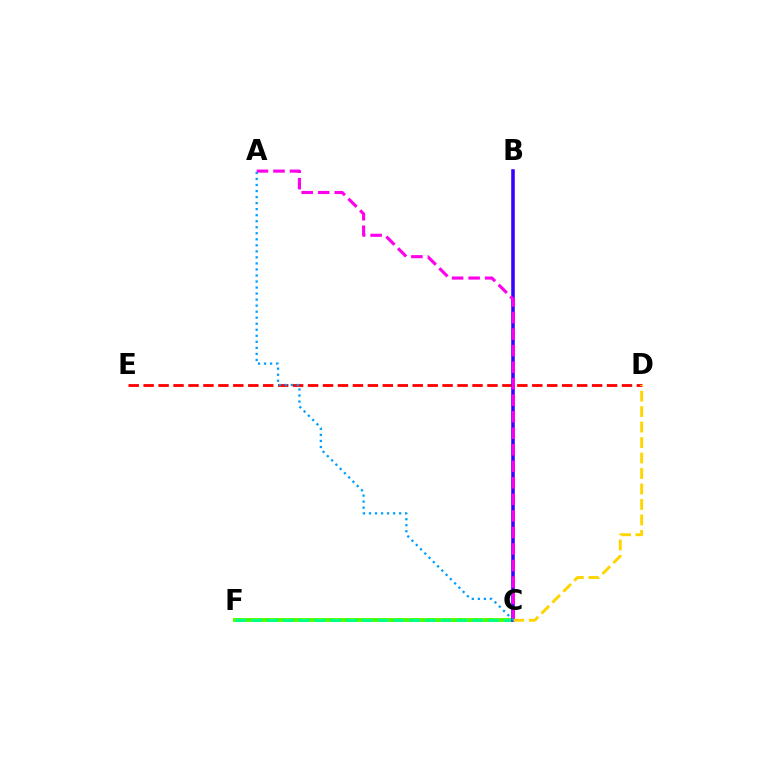{('C', 'F'): [{'color': '#4fff00', 'line_style': 'solid', 'thickness': 2.81}, {'color': '#00ff86', 'line_style': 'dashed', 'thickness': 2.14}], ('D', 'E'): [{'color': '#ff0000', 'line_style': 'dashed', 'thickness': 2.03}], ('B', 'C'): [{'color': '#3700ff', 'line_style': 'solid', 'thickness': 2.56}], ('A', 'C'): [{'color': '#ff00ed', 'line_style': 'dashed', 'thickness': 2.25}, {'color': '#009eff', 'line_style': 'dotted', 'thickness': 1.64}], ('C', 'D'): [{'color': '#ffd500', 'line_style': 'dashed', 'thickness': 2.1}]}